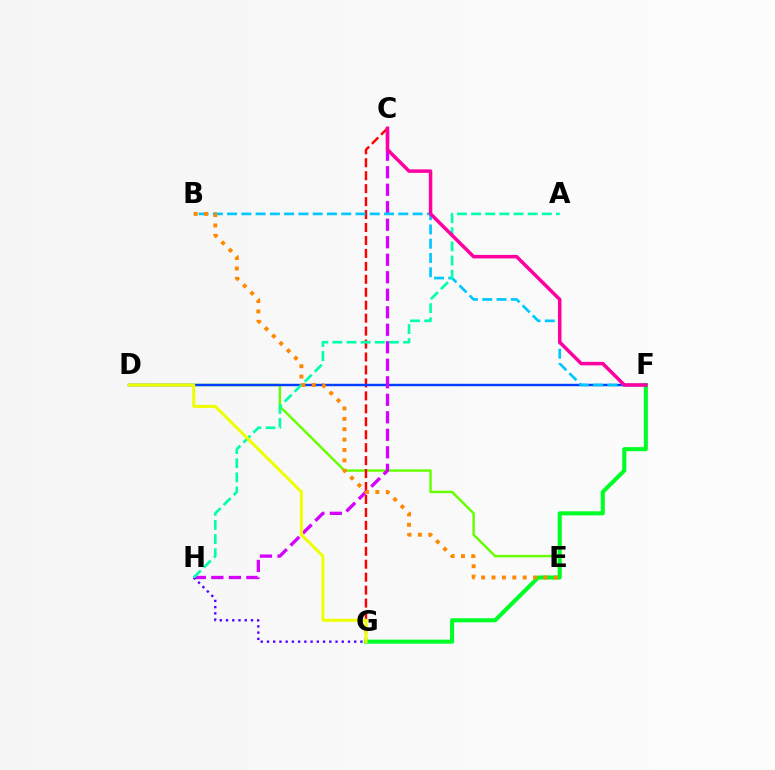{('D', 'E'): [{'color': '#66ff00', 'line_style': 'solid', 'thickness': 1.77}], ('C', 'G'): [{'color': '#ff0000', 'line_style': 'dashed', 'thickness': 1.76}], ('F', 'G'): [{'color': '#00ff27', 'line_style': 'solid', 'thickness': 2.94}], ('D', 'F'): [{'color': '#003fff', 'line_style': 'solid', 'thickness': 1.74}], ('C', 'H'): [{'color': '#d600ff', 'line_style': 'dashed', 'thickness': 2.38}], ('G', 'H'): [{'color': '#4f00ff', 'line_style': 'dotted', 'thickness': 1.69}], ('B', 'F'): [{'color': '#00c7ff', 'line_style': 'dashed', 'thickness': 1.94}], ('A', 'H'): [{'color': '#00ffaf', 'line_style': 'dashed', 'thickness': 1.92}], ('B', 'E'): [{'color': '#ff8800', 'line_style': 'dotted', 'thickness': 2.82}], ('C', 'F'): [{'color': '#ff00a0', 'line_style': 'solid', 'thickness': 2.52}], ('D', 'G'): [{'color': '#eeff00', 'line_style': 'solid', 'thickness': 2.17}]}